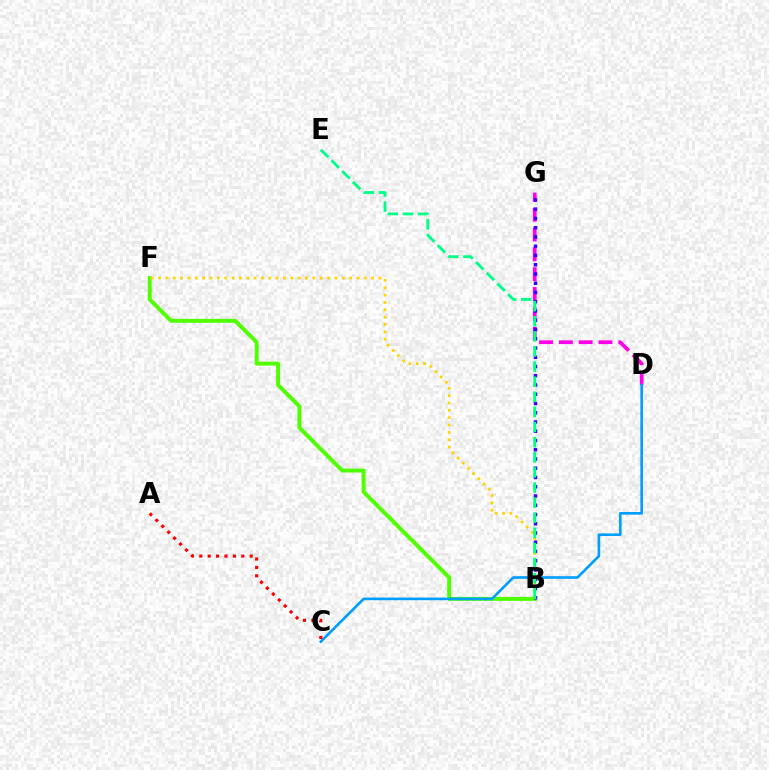{('D', 'G'): [{'color': '#ff00ed', 'line_style': 'dashed', 'thickness': 2.69}], ('B', 'F'): [{'color': '#4fff00', 'line_style': 'solid', 'thickness': 2.83}, {'color': '#ffd500', 'line_style': 'dotted', 'thickness': 2.0}], ('B', 'G'): [{'color': '#3700ff', 'line_style': 'dotted', 'thickness': 2.51}], ('B', 'E'): [{'color': '#00ff86', 'line_style': 'dashed', 'thickness': 2.05}], ('C', 'D'): [{'color': '#009eff', 'line_style': 'solid', 'thickness': 1.9}], ('A', 'C'): [{'color': '#ff0000', 'line_style': 'dotted', 'thickness': 2.28}]}